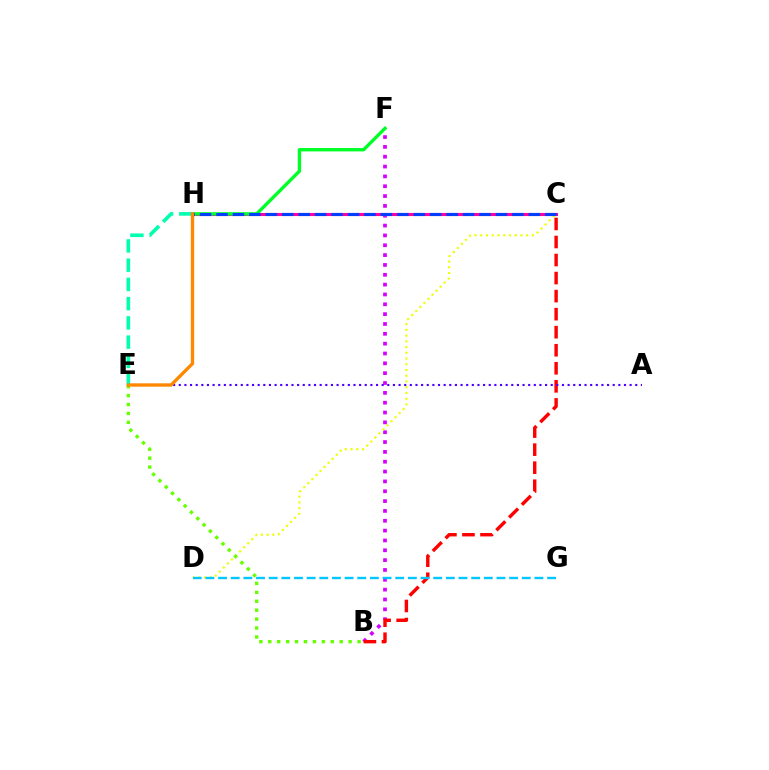{('B', 'F'): [{'color': '#d600ff', 'line_style': 'dotted', 'thickness': 2.67}], ('B', 'C'): [{'color': '#ff0000', 'line_style': 'dashed', 'thickness': 2.45}], ('C', 'H'): [{'color': '#ff00a0', 'line_style': 'solid', 'thickness': 2.22}, {'color': '#003fff', 'line_style': 'dashed', 'thickness': 2.23}], ('C', 'D'): [{'color': '#eeff00', 'line_style': 'dotted', 'thickness': 1.56}], ('F', 'H'): [{'color': '#00ff27', 'line_style': 'solid', 'thickness': 2.42}], ('A', 'E'): [{'color': '#4f00ff', 'line_style': 'dotted', 'thickness': 1.53}], ('E', 'H'): [{'color': '#00ffaf', 'line_style': 'dashed', 'thickness': 2.61}, {'color': '#ff8800', 'line_style': 'solid', 'thickness': 2.39}], ('D', 'G'): [{'color': '#00c7ff', 'line_style': 'dashed', 'thickness': 1.72}], ('B', 'E'): [{'color': '#66ff00', 'line_style': 'dotted', 'thickness': 2.42}]}